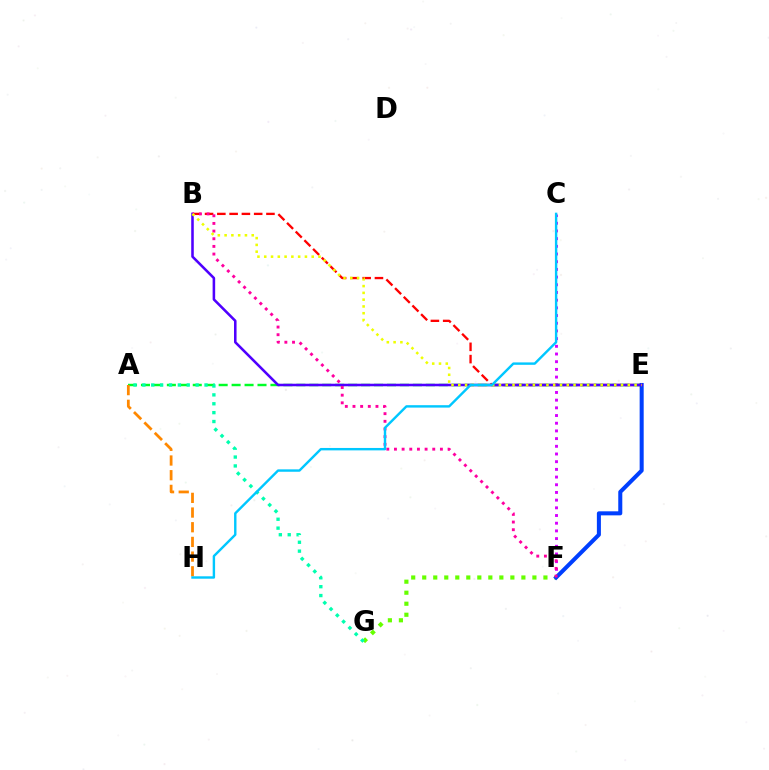{('C', 'F'): [{'color': '#d600ff', 'line_style': 'dotted', 'thickness': 2.09}], ('B', 'E'): [{'color': '#ff0000', 'line_style': 'dashed', 'thickness': 1.67}, {'color': '#4f00ff', 'line_style': 'solid', 'thickness': 1.84}, {'color': '#eeff00', 'line_style': 'dotted', 'thickness': 1.84}], ('A', 'E'): [{'color': '#00ff27', 'line_style': 'dashed', 'thickness': 1.76}], ('A', 'H'): [{'color': '#ff8800', 'line_style': 'dashed', 'thickness': 1.99}], ('F', 'G'): [{'color': '#66ff00', 'line_style': 'dotted', 'thickness': 2.99}], ('E', 'F'): [{'color': '#003fff', 'line_style': 'solid', 'thickness': 2.91}], ('B', 'F'): [{'color': '#ff00a0', 'line_style': 'dotted', 'thickness': 2.08}], ('A', 'G'): [{'color': '#00ffaf', 'line_style': 'dotted', 'thickness': 2.41}], ('C', 'H'): [{'color': '#00c7ff', 'line_style': 'solid', 'thickness': 1.73}]}